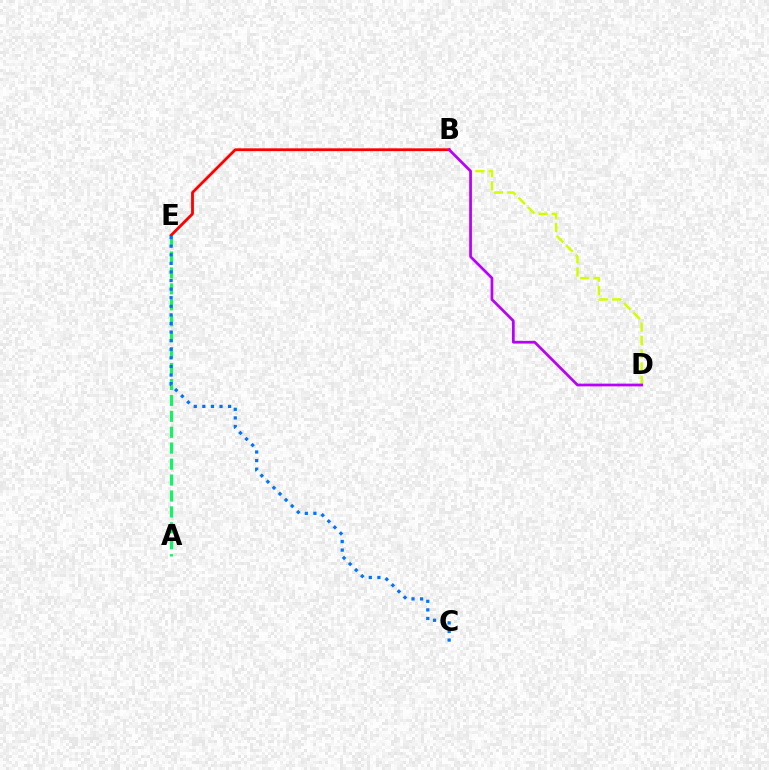{('A', 'E'): [{'color': '#00ff5c', 'line_style': 'dashed', 'thickness': 2.16}], ('B', 'D'): [{'color': '#d1ff00', 'line_style': 'dashed', 'thickness': 1.81}, {'color': '#b900ff', 'line_style': 'solid', 'thickness': 1.97}], ('B', 'E'): [{'color': '#ff0000', 'line_style': 'solid', 'thickness': 2.02}], ('C', 'E'): [{'color': '#0074ff', 'line_style': 'dotted', 'thickness': 2.33}]}